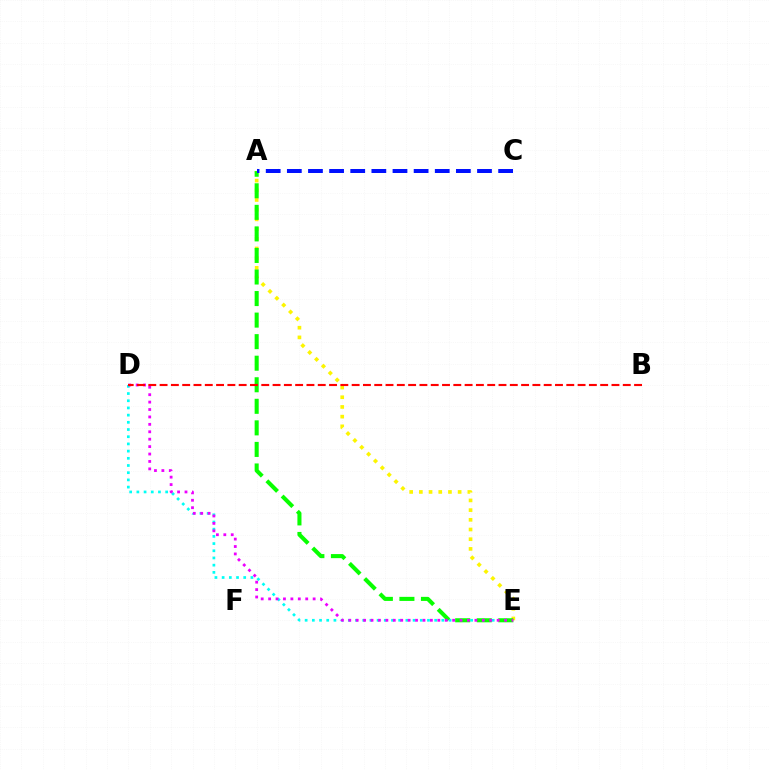{('D', 'E'): [{'color': '#00fff6', 'line_style': 'dotted', 'thickness': 1.95}, {'color': '#ee00ff', 'line_style': 'dotted', 'thickness': 2.02}], ('A', 'E'): [{'color': '#fcf500', 'line_style': 'dotted', 'thickness': 2.63}, {'color': '#08ff00', 'line_style': 'dashed', 'thickness': 2.93}], ('B', 'D'): [{'color': '#ff0000', 'line_style': 'dashed', 'thickness': 1.53}], ('A', 'C'): [{'color': '#0010ff', 'line_style': 'dashed', 'thickness': 2.87}]}